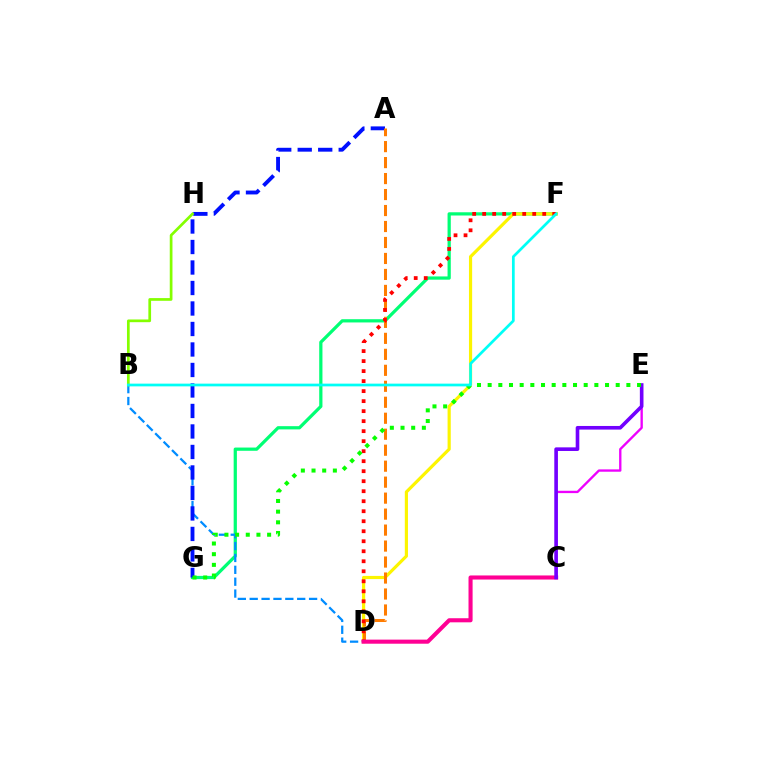{('F', 'G'): [{'color': '#00ff74', 'line_style': 'solid', 'thickness': 2.33}], ('B', 'D'): [{'color': '#008cff', 'line_style': 'dashed', 'thickness': 1.61}], ('A', 'G'): [{'color': '#0010ff', 'line_style': 'dashed', 'thickness': 2.78}], ('D', 'F'): [{'color': '#fcf500', 'line_style': 'solid', 'thickness': 2.28}, {'color': '#ff0000', 'line_style': 'dotted', 'thickness': 2.72}], ('A', 'D'): [{'color': '#ff7c00', 'line_style': 'dashed', 'thickness': 2.17}], ('C', 'E'): [{'color': '#ee00ff', 'line_style': 'solid', 'thickness': 1.69}, {'color': '#7200ff', 'line_style': 'solid', 'thickness': 2.61}], ('B', 'H'): [{'color': '#84ff00', 'line_style': 'solid', 'thickness': 1.95}], ('C', 'D'): [{'color': '#ff0094', 'line_style': 'solid', 'thickness': 2.94}], ('E', 'G'): [{'color': '#08ff00', 'line_style': 'dotted', 'thickness': 2.9}], ('B', 'F'): [{'color': '#00fff6', 'line_style': 'solid', 'thickness': 1.96}]}